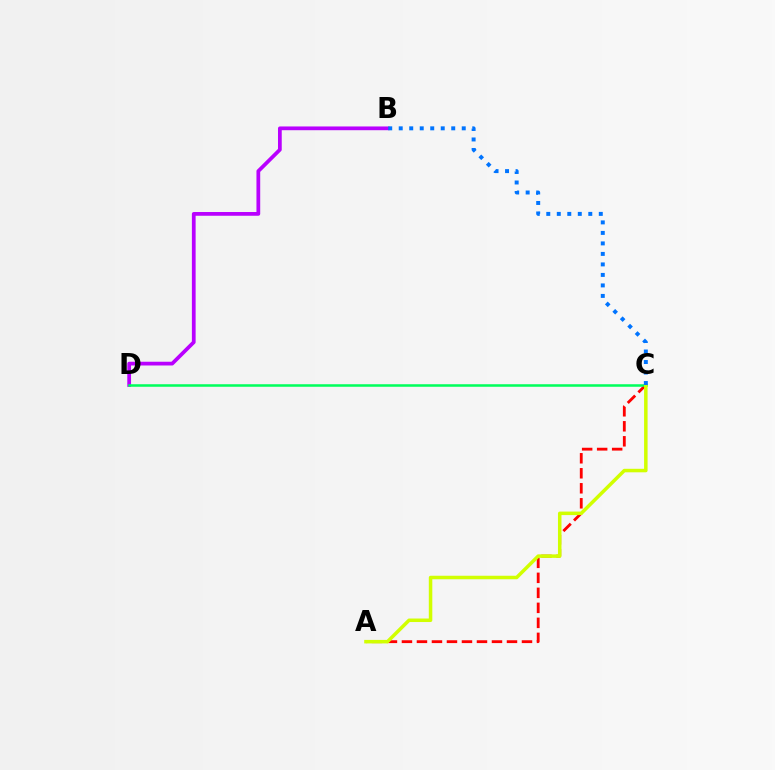{('B', 'D'): [{'color': '#b900ff', 'line_style': 'solid', 'thickness': 2.7}], ('A', 'C'): [{'color': '#ff0000', 'line_style': 'dashed', 'thickness': 2.04}, {'color': '#d1ff00', 'line_style': 'solid', 'thickness': 2.52}], ('C', 'D'): [{'color': '#00ff5c', 'line_style': 'solid', 'thickness': 1.82}], ('B', 'C'): [{'color': '#0074ff', 'line_style': 'dotted', 'thickness': 2.85}]}